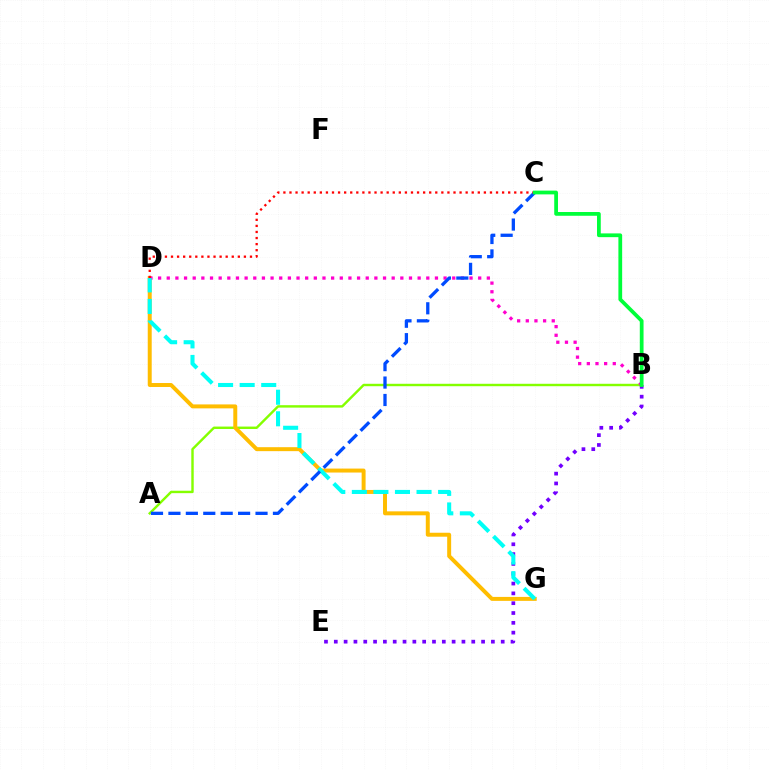{('A', 'B'): [{'color': '#84ff00', 'line_style': 'solid', 'thickness': 1.74}], ('B', 'E'): [{'color': '#7200ff', 'line_style': 'dotted', 'thickness': 2.67}], ('D', 'G'): [{'color': '#ffbd00', 'line_style': 'solid', 'thickness': 2.85}, {'color': '#00fff6', 'line_style': 'dashed', 'thickness': 2.93}], ('B', 'D'): [{'color': '#ff00cf', 'line_style': 'dotted', 'thickness': 2.35}], ('A', 'C'): [{'color': '#004bff', 'line_style': 'dashed', 'thickness': 2.37}], ('C', 'D'): [{'color': '#ff0000', 'line_style': 'dotted', 'thickness': 1.65}], ('B', 'C'): [{'color': '#00ff39', 'line_style': 'solid', 'thickness': 2.71}]}